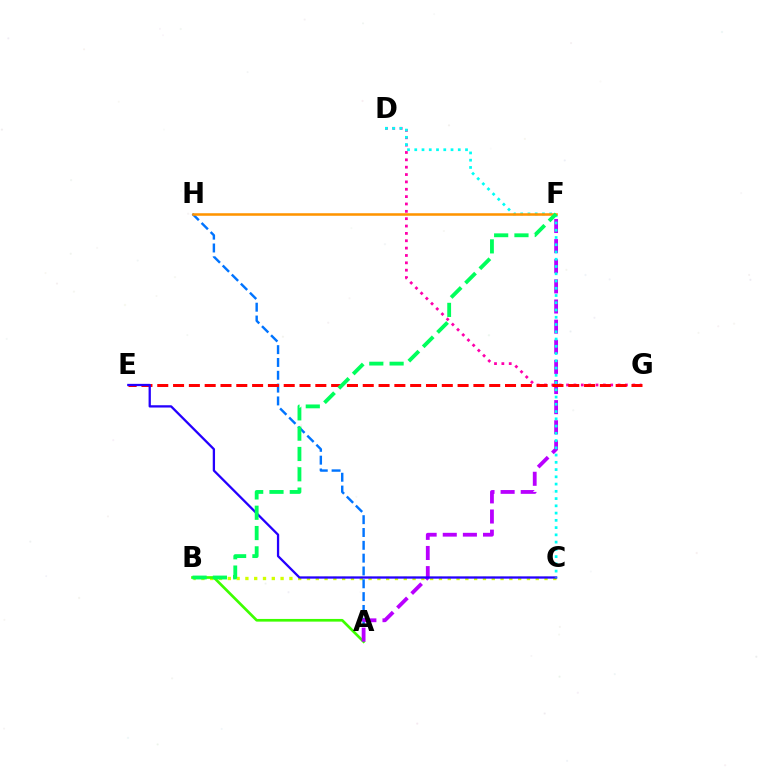{('B', 'C'): [{'color': '#d1ff00', 'line_style': 'dotted', 'thickness': 2.39}], ('A', 'H'): [{'color': '#0074ff', 'line_style': 'dashed', 'thickness': 1.74}], ('A', 'B'): [{'color': '#3dff00', 'line_style': 'solid', 'thickness': 1.93}], ('A', 'F'): [{'color': '#b900ff', 'line_style': 'dashed', 'thickness': 2.73}], ('D', 'G'): [{'color': '#ff00ac', 'line_style': 'dotted', 'thickness': 2.0}], ('E', 'G'): [{'color': '#ff0000', 'line_style': 'dashed', 'thickness': 2.15}], ('C', 'E'): [{'color': '#2500ff', 'line_style': 'solid', 'thickness': 1.65}], ('C', 'D'): [{'color': '#00fff6', 'line_style': 'dotted', 'thickness': 1.97}], ('F', 'H'): [{'color': '#ff9400', 'line_style': 'solid', 'thickness': 1.83}], ('B', 'F'): [{'color': '#00ff5c', 'line_style': 'dashed', 'thickness': 2.76}]}